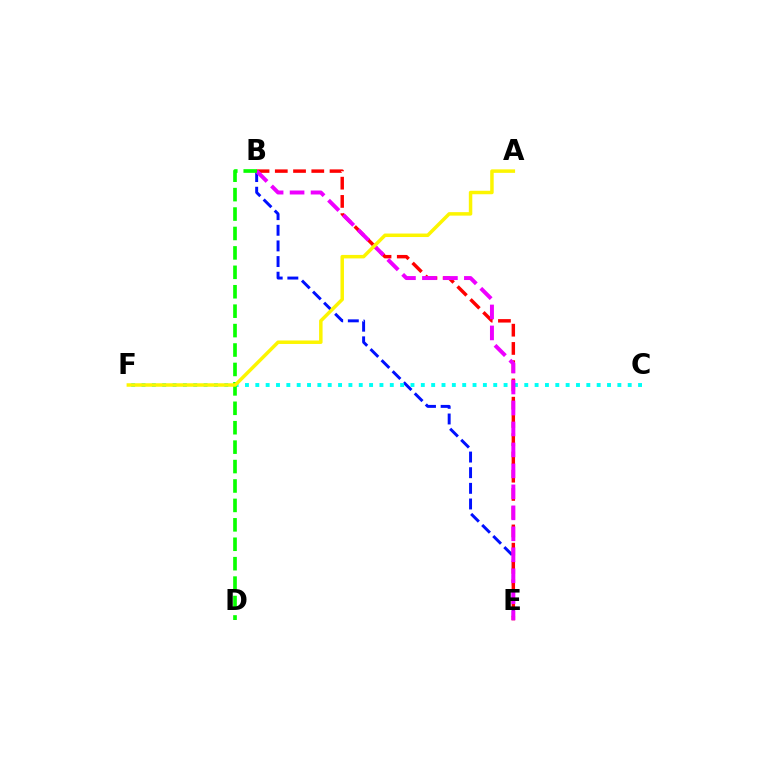{('B', 'E'): [{'color': '#0010ff', 'line_style': 'dashed', 'thickness': 2.12}, {'color': '#ff0000', 'line_style': 'dashed', 'thickness': 2.48}, {'color': '#ee00ff', 'line_style': 'dashed', 'thickness': 2.85}], ('C', 'F'): [{'color': '#00fff6', 'line_style': 'dotted', 'thickness': 2.81}], ('B', 'D'): [{'color': '#08ff00', 'line_style': 'dashed', 'thickness': 2.64}], ('A', 'F'): [{'color': '#fcf500', 'line_style': 'solid', 'thickness': 2.51}]}